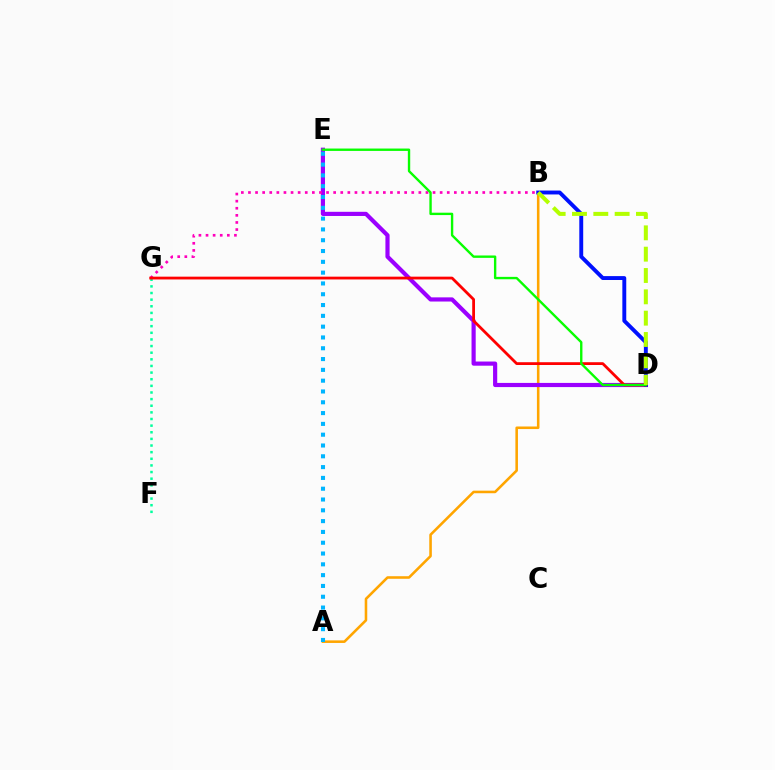{('A', 'B'): [{'color': '#ffa500', 'line_style': 'solid', 'thickness': 1.85}], ('D', 'E'): [{'color': '#9b00ff', 'line_style': 'solid', 'thickness': 3.0}, {'color': '#08ff00', 'line_style': 'solid', 'thickness': 1.71}], ('B', 'D'): [{'color': '#0010ff', 'line_style': 'solid', 'thickness': 2.81}, {'color': '#b3ff00', 'line_style': 'dashed', 'thickness': 2.9}], ('F', 'G'): [{'color': '#00ff9d', 'line_style': 'dotted', 'thickness': 1.8}], ('B', 'G'): [{'color': '#ff00bd', 'line_style': 'dotted', 'thickness': 1.93}], ('D', 'G'): [{'color': '#ff0000', 'line_style': 'solid', 'thickness': 2.01}], ('A', 'E'): [{'color': '#00b5ff', 'line_style': 'dotted', 'thickness': 2.94}]}